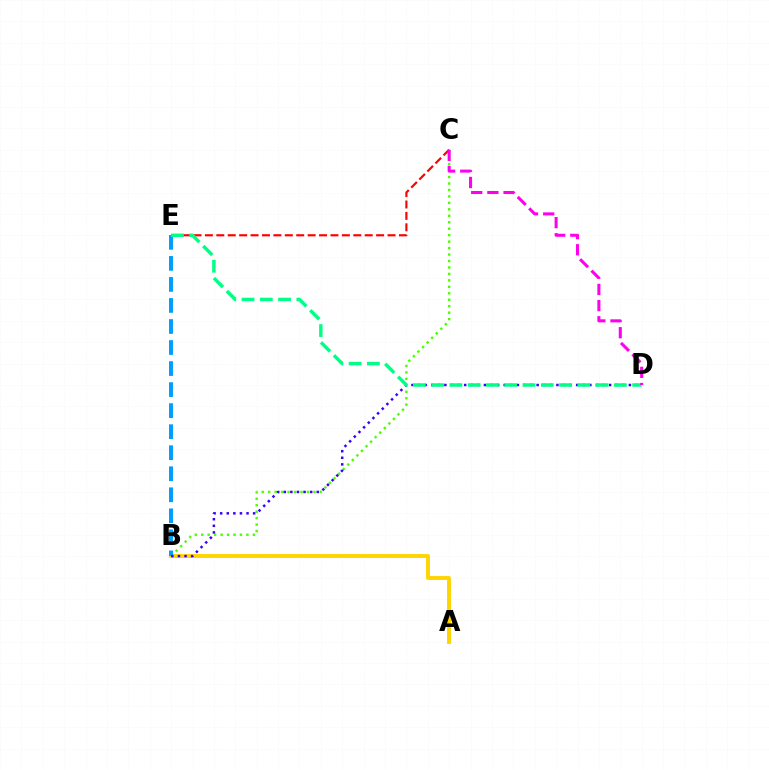{('A', 'B'): [{'color': '#ffd500', 'line_style': 'solid', 'thickness': 2.82}], ('B', 'C'): [{'color': '#4fff00', 'line_style': 'dotted', 'thickness': 1.75}], ('B', 'E'): [{'color': '#009eff', 'line_style': 'dashed', 'thickness': 2.86}], ('C', 'E'): [{'color': '#ff0000', 'line_style': 'dashed', 'thickness': 1.55}], ('B', 'D'): [{'color': '#3700ff', 'line_style': 'dotted', 'thickness': 1.79}], ('D', 'E'): [{'color': '#00ff86', 'line_style': 'dashed', 'thickness': 2.48}], ('C', 'D'): [{'color': '#ff00ed', 'line_style': 'dashed', 'thickness': 2.2}]}